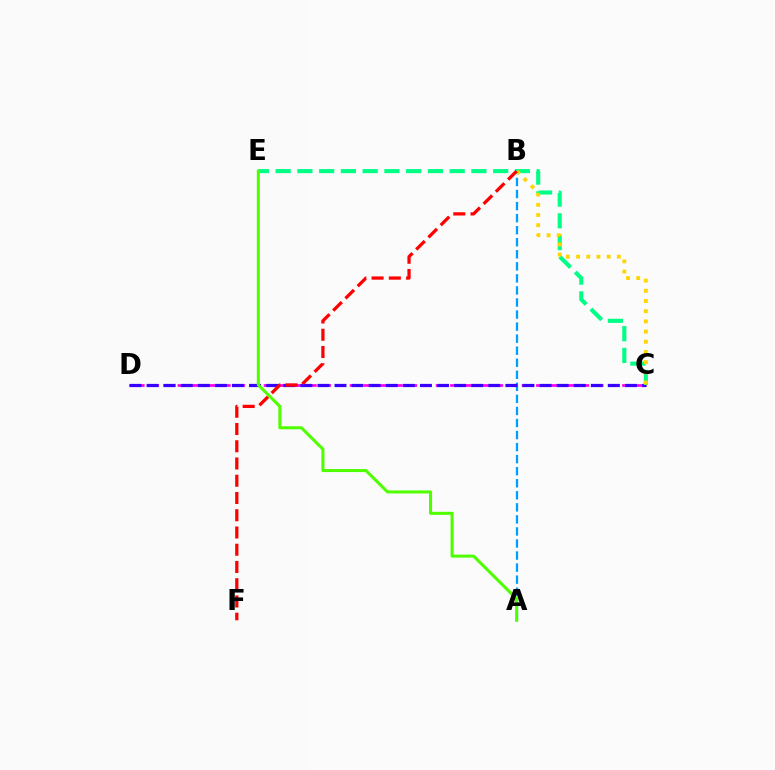{('A', 'B'): [{'color': '#009eff', 'line_style': 'dashed', 'thickness': 1.64}], ('C', 'D'): [{'color': '#ff00ed', 'line_style': 'dashed', 'thickness': 1.95}, {'color': '#3700ff', 'line_style': 'dashed', 'thickness': 2.32}], ('C', 'E'): [{'color': '#00ff86', 'line_style': 'dashed', 'thickness': 2.96}], ('B', 'C'): [{'color': '#ffd500', 'line_style': 'dotted', 'thickness': 2.77}], ('A', 'E'): [{'color': '#4fff00', 'line_style': 'solid', 'thickness': 2.19}], ('B', 'F'): [{'color': '#ff0000', 'line_style': 'dashed', 'thickness': 2.34}]}